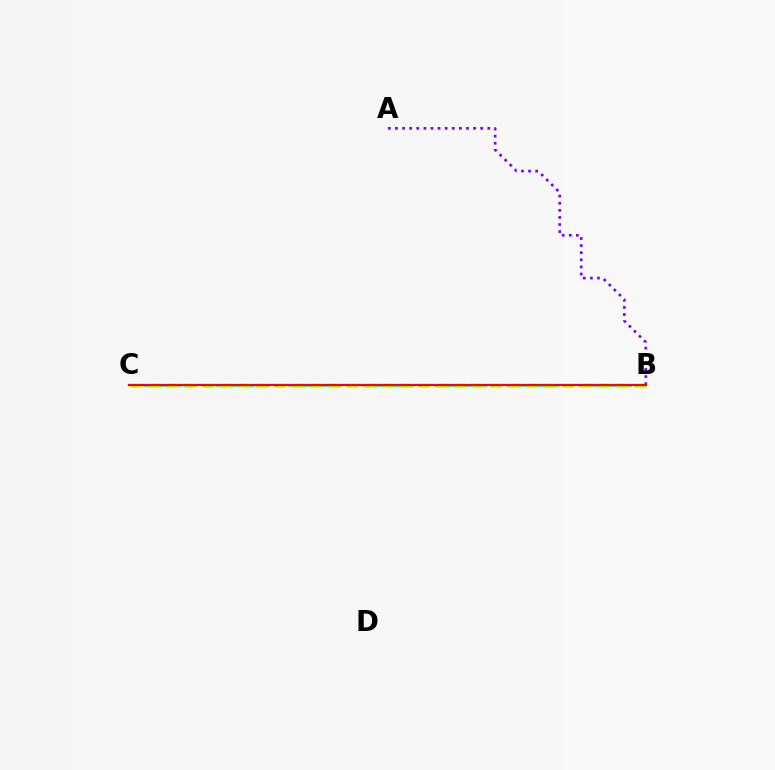{('B', 'C'): [{'color': '#00fff6', 'line_style': 'dashed', 'thickness': 1.97}, {'color': '#84ff00', 'line_style': 'dashed', 'thickness': 2.44}, {'color': '#ff0000', 'line_style': 'solid', 'thickness': 1.54}], ('A', 'B'): [{'color': '#7200ff', 'line_style': 'dotted', 'thickness': 1.93}]}